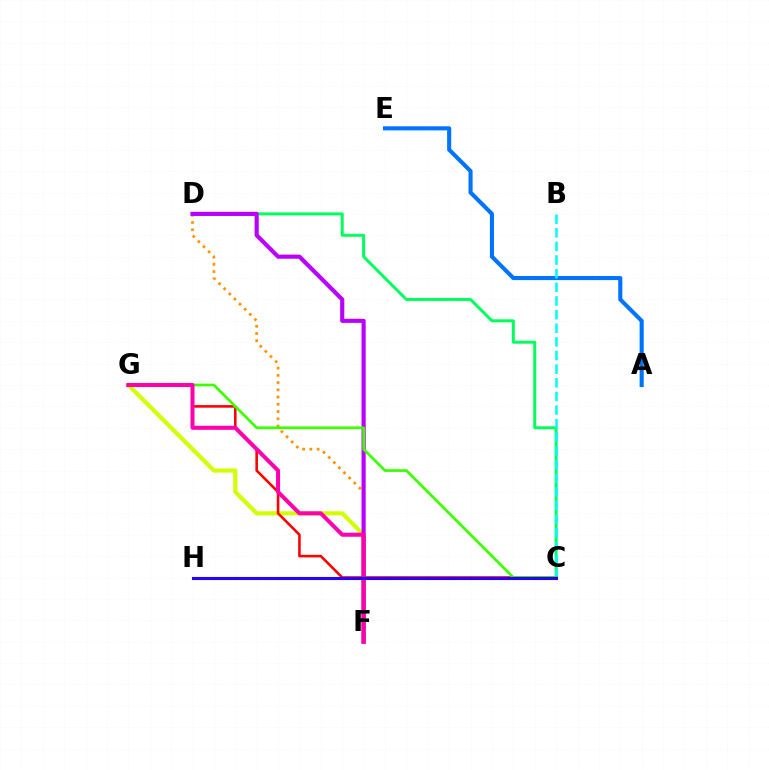{('C', 'D'): [{'color': '#00ff5c', 'line_style': 'solid', 'thickness': 2.14}], ('F', 'G'): [{'color': '#d1ff00', 'line_style': 'solid', 'thickness': 2.97}, {'color': '#ff00ac', 'line_style': 'solid', 'thickness': 2.9}], ('A', 'E'): [{'color': '#0074ff', 'line_style': 'solid', 'thickness': 2.95}], ('D', 'F'): [{'color': '#ff9400', 'line_style': 'dotted', 'thickness': 1.97}, {'color': '#b900ff', 'line_style': 'solid', 'thickness': 2.99}], ('B', 'C'): [{'color': '#00fff6', 'line_style': 'dashed', 'thickness': 1.85}], ('C', 'G'): [{'color': '#ff0000', 'line_style': 'solid', 'thickness': 1.86}, {'color': '#3dff00', 'line_style': 'solid', 'thickness': 1.97}], ('C', 'H'): [{'color': '#2500ff', 'line_style': 'solid', 'thickness': 2.23}]}